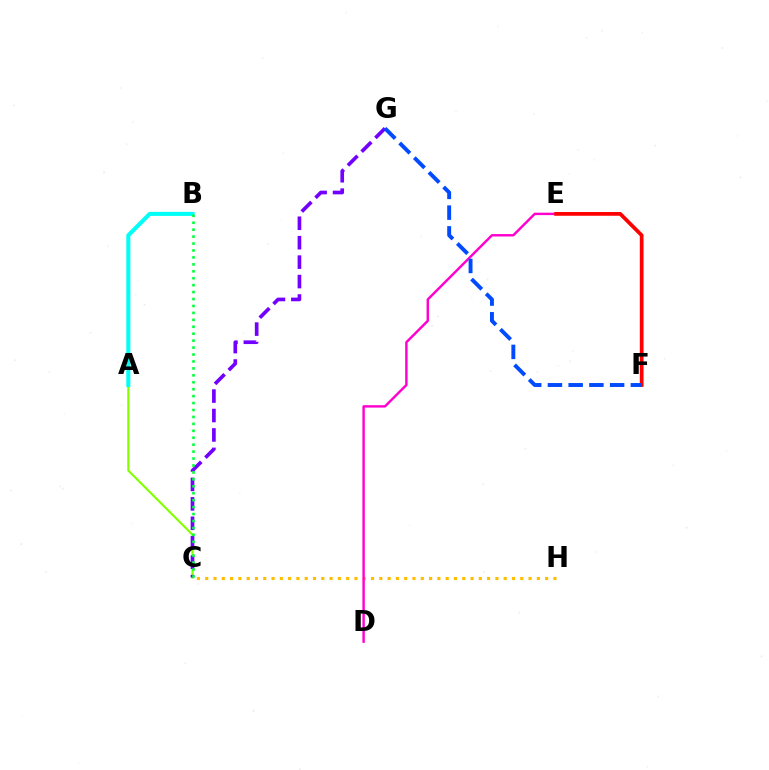{('C', 'H'): [{'color': '#ffbd00', 'line_style': 'dotted', 'thickness': 2.25}], ('A', 'C'): [{'color': '#84ff00', 'line_style': 'solid', 'thickness': 1.54}], ('D', 'E'): [{'color': '#ff00cf', 'line_style': 'solid', 'thickness': 1.75}], ('C', 'G'): [{'color': '#7200ff', 'line_style': 'dashed', 'thickness': 2.64}], ('A', 'B'): [{'color': '#00fff6', 'line_style': 'solid', 'thickness': 2.92}], ('E', 'F'): [{'color': '#ff0000', 'line_style': 'solid', 'thickness': 2.69}], ('F', 'G'): [{'color': '#004bff', 'line_style': 'dashed', 'thickness': 2.82}], ('B', 'C'): [{'color': '#00ff39', 'line_style': 'dotted', 'thickness': 1.88}]}